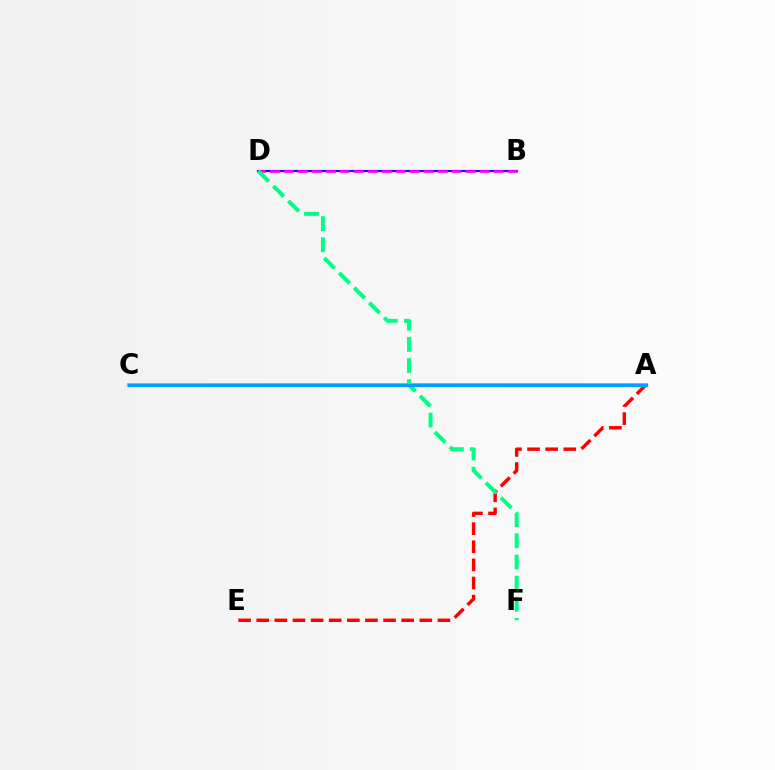{('A', 'C'): [{'color': '#ffd500', 'line_style': 'dashed', 'thickness': 1.67}, {'color': '#4fff00', 'line_style': 'solid', 'thickness': 2.92}, {'color': '#009eff', 'line_style': 'solid', 'thickness': 2.32}], ('A', 'E'): [{'color': '#ff0000', 'line_style': 'dashed', 'thickness': 2.46}], ('B', 'D'): [{'color': '#3700ff', 'line_style': 'solid', 'thickness': 1.58}, {'color': '#ff00ed', 'line_style': 'dashed', 'thickness': 1.9}], ('D', 'F'): [{'color': '#00ff86', 'line_style': 'dashed', 'thickness': 2.87}]}